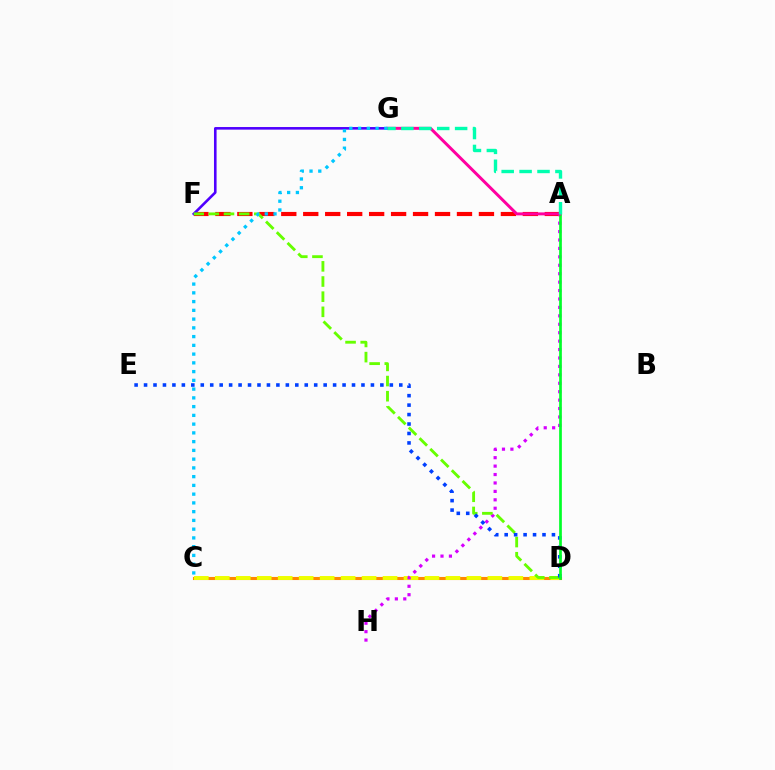{('C', 'D'): [{'color': '#ff8800', 'line_style': 'solid', 'thickness': 2.23}, {'color': '#eeff00', 'line_style': 'dashed', 'thickness': 2.85}], ('A', 'F'): [{'color': '#ff0000', 'line_style': 'dashed', 'thickness': 2.98}], ('A', 'H'): [{'color': '#d600ff', 'line_style': 'dotted', 'thickness': 2.29}], ('F', 'G'): [{'color': '#4f00ff', 'line_style': 'solid', 'thickness': 1.87}], ('D', 'F'): [{'color': '#66ff00', 'line_style': 'dashed', 'thickness': 2.06}], ('D', 'E'): [{'color': '#003fff', 'line_style': 'dotted', 'thickness': 2.57}], ('A', 'D'): [{'color': '#00ff27', 'line_style': 'solid', 'thickness': 1.94}], ('A', 'G'): [{'color': '#ff00a0', 'line_style': 'solid', 'thickness': 2.14}, {'color': '#00ffaf', 'line_style': 'dashed', 'thickness': 2.43}], ('C', 'G'): [{'color': '#00c7ff', 'line_style': 'dotted', 'thickness': 2.38}]}